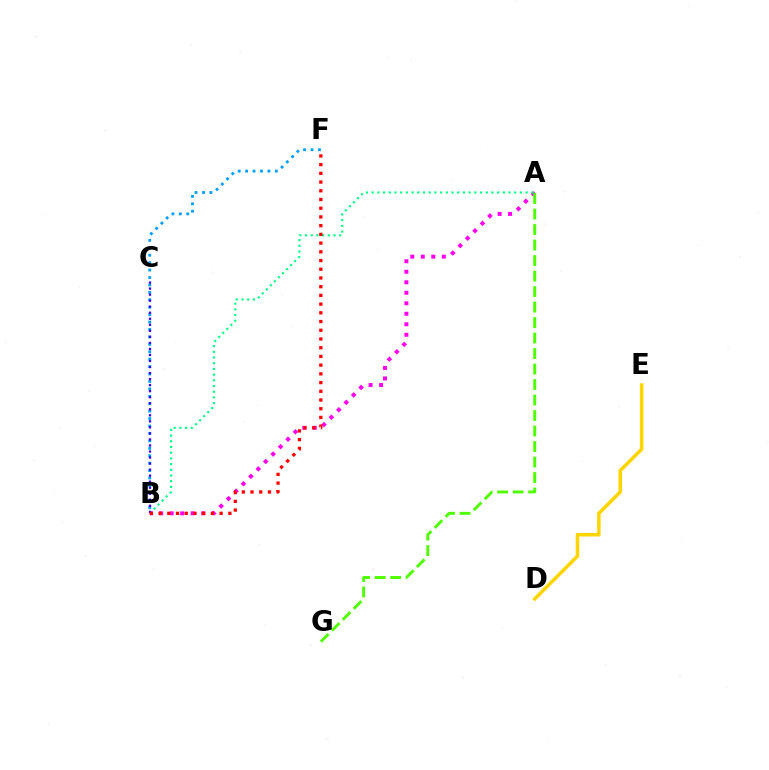{('D', 'E'): [{'color': '#ffd500', 'line_style': 'solid', 'thickness': 2.54}], ('B', 'F'): [{'color': '#009eff', 'line_style': 'dotted', 'thickness': 2.02}, {'color': '#ff0000', 'line_style': 'dotted', 'thickness': 2.37}], ('A', 'B'): [{'color': '#ff00ed', 'line_style': 'dotted', 'thickness': 2.85}, {'color': '#00ff86', 'line_style': 'dotted', 'thickness': 1.55}], ('B', 'C'): [{'color': '#3700ff', 'line_style': 'dotted', 'thickness': 1.64}], ('A', 'G'): [{'color': '#4fff00', 'line_style': 'dashed', 'thickness': 2.11}]}